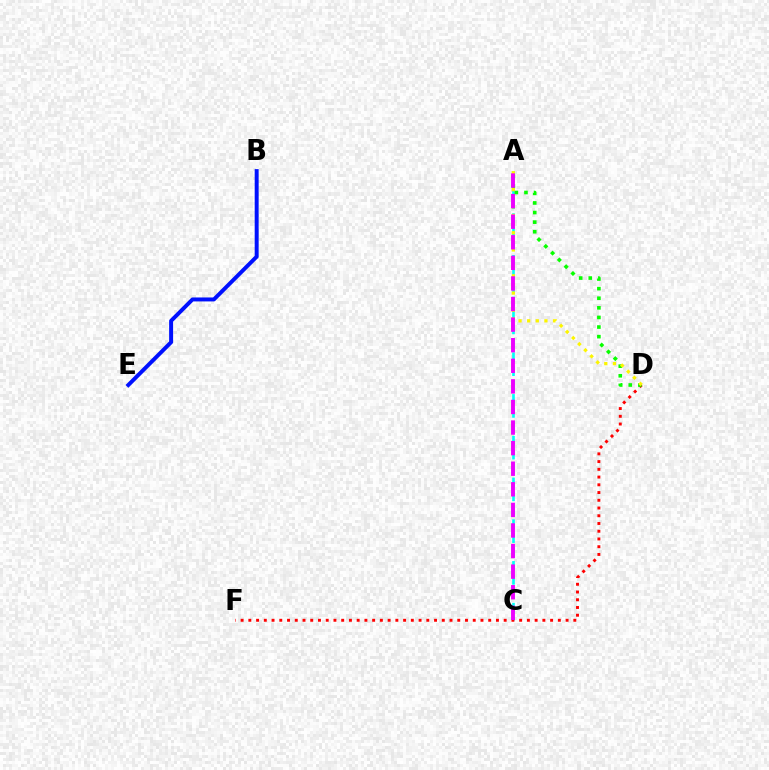{('B', 'E'): [{'color': '#0010ff', 'line_style': 'solid', 'thickness': 2.85}], ('A', 'C'): [{'color': '#00fff6', 'line_style': 'dashed', 'thickness': 1.89}, {'color': '#ee00ff', 'line_style': 'dashed', 'thickness': 2.8}], ('D', 'F'): [{'color': '#ff0000', 'line_style': 'dotted', 'thickness': 2.1}], ('A', 'D'): [{'color': '#08ff00', 'line_style': 'dotted', 'thickness': 2.61}, {'color': '#fcf500', 'line_style': 'dotted', 'thickness': 2.34}]}